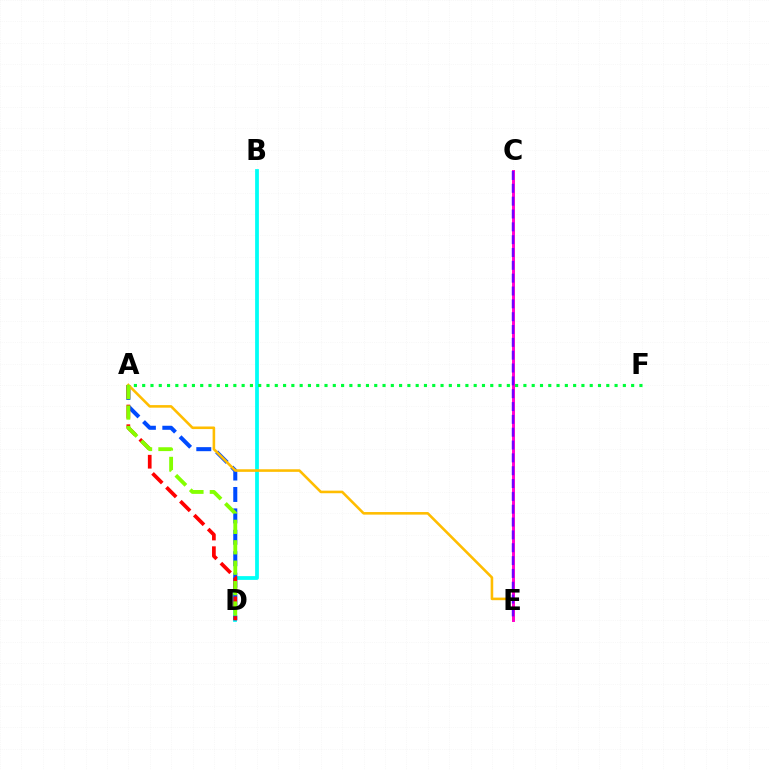{('B', 'D'): [{'color': '#00fff6', 'line_style': 'solid', 'thickness': 2.71}], ('A', 'D'): [{'color': '#004bff', 'line_style': 'dashed', 'thickness': 2.91}, {'color': '#ff0000', 'line_style': 'dashed', 'thickness': 2.67}, {'color': '#84ff00', 'line_style': 'dashed', 'thickness': 2.77}], ('A', 'E'): [{'color': '#ffbd00', 'line_style': 'solid', 'thickness': 1.86}], ('C', 'E'): [{'color': '#ff00cf', 'line_style': 'solid', 'thickness': 2.12}, {'color': '#7200ff', 'line_style': 'dashed', 'thickness': 1.74}], ('A', 'F'): [{'color': '#00ff39', 'line_style': 'dotted', 'thickness': 2.25}]}